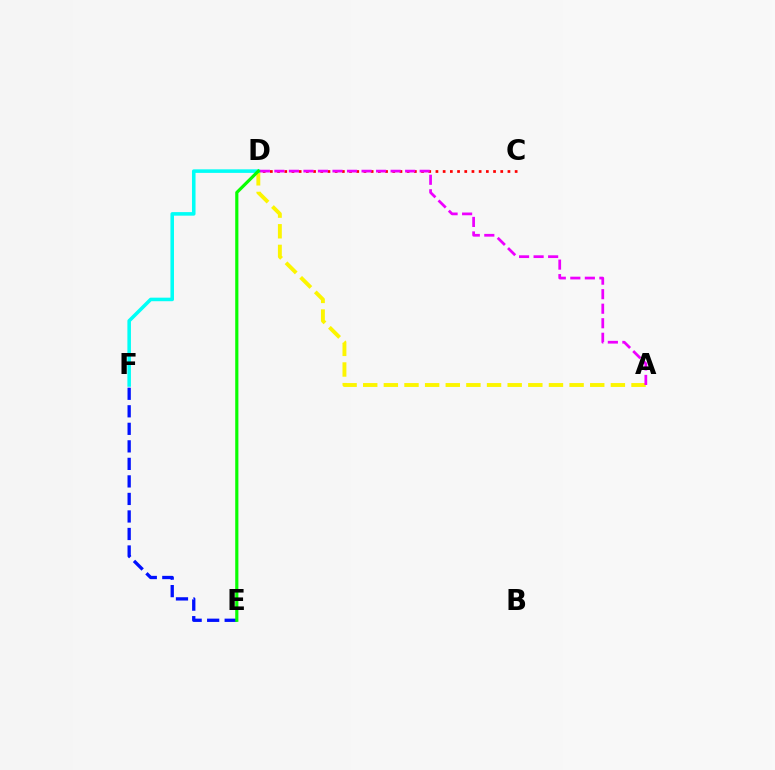{('A', 'D'): [{'color': '#fcf500', 'line_style': 'dashed', 'thickness': 2.8}, {'color': '#ee00ff', 'line_style': 'dashed', 'thickness': 1.97}], ('D', 'F'): [{'color': '#00fff6', 'line_style': 'solid', 'thickness': 2.56}], ('C', 'D'): [{'color': '#ff0000', 'line_style': 'dotted', 'thickness': 1.96}], ('E', 'F'): [{'color': '#0010ff', 'line_style': 'dashed', 'thickness': 2.38}], ('D', 'E'): [{'color': '#08ff00', 'line_style': 'solid', 'thickness': 2.28}]}